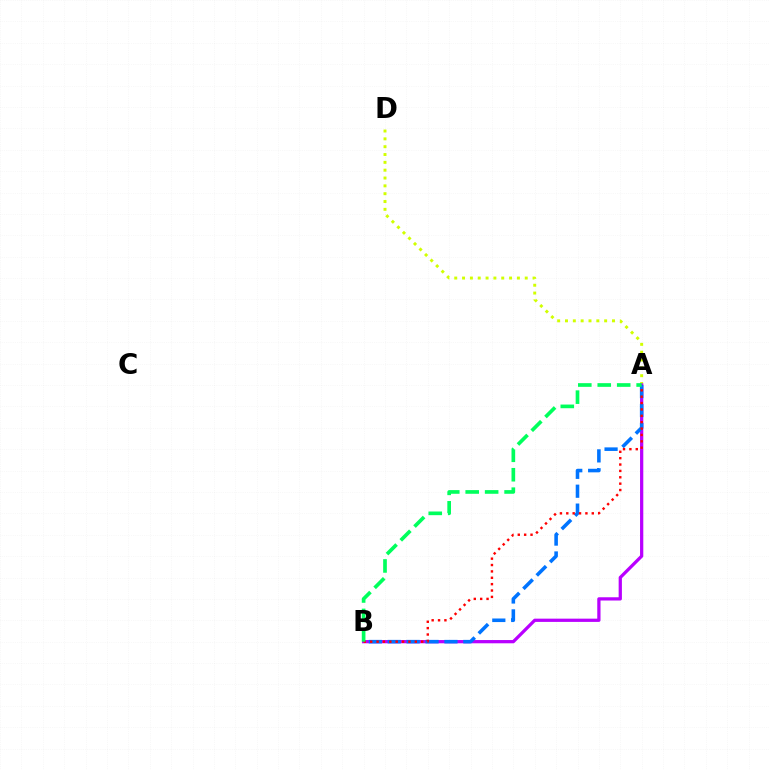{('A', 'D'): [{'color': '#d1ff00', 'line_style': 'dotted', 'thickness': 2.13}], ('A', 'B'): [{'color': '#b900ff', 'line_style': 'solid', 'thickness': 2.34}, {'color': '#0074ff', 'line_style': 'dashed', 'thickness': 2.57}, {'color': '#ff0000', 'line_style': 'dotted', 'thickness': 1.73}, {'color': '#00ff5c', 'line_style': 'dashed', 'thickness': 2.64}]}